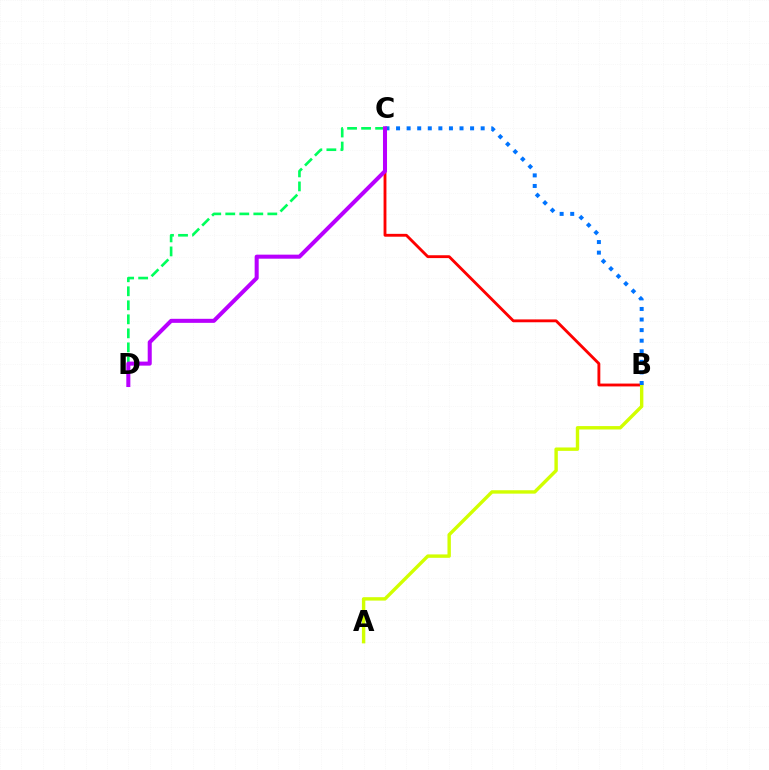{('B', 'C'): [{'color': '#ff0000', 'line_style': 'solid', 'thickness': 2.05}, {'color': '#0074ff', 'line_style': 'dotted', 'thickness': 2.87}], ('C', 'D'): [{'color': '#00ff5c', 'line_style': 'dashed', 'thickness': 1.91}, {'color': '#b900ff', 'line_style': 'solid', 'thickness': 2.91}], ('A', 'B'): [{'color': '#d1ff00', 'line_style': 'solid', 'thickness': 2.45}]}